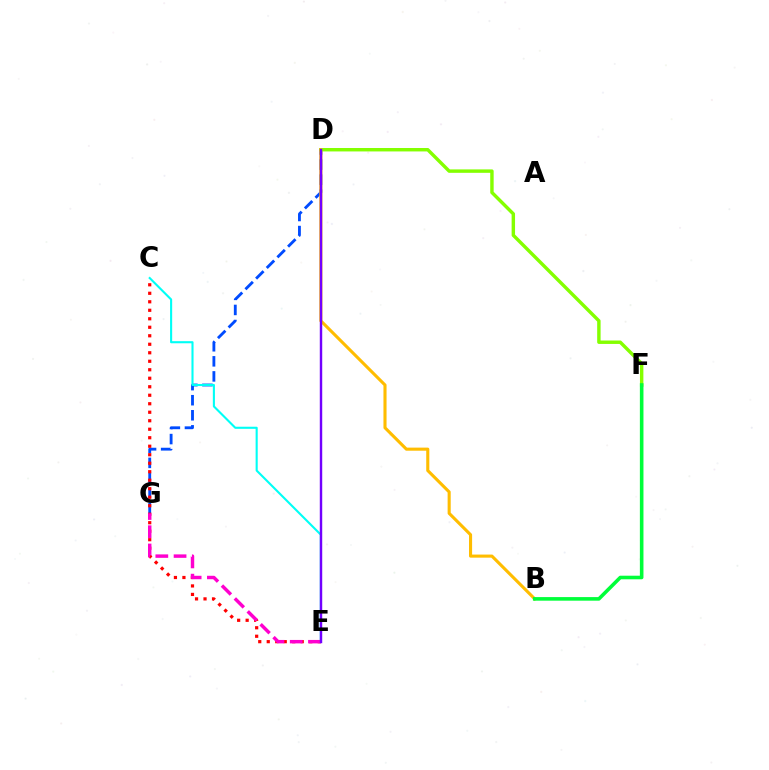{('D', 'G'): [{'color': '#004bff', 'line_style': 'dashed', 'thickness': 2.05}], ('C', 'E'): [{'color': '#00fff6', 'line_style': 'solid', 'thickness': 1.52}, {'color': '#ff0000', 'line_style': 'dotted', 'thickness': 2.31}], ('D', 'F'): [{'color': '#84ff00', 'line_style': 'solid', 'thickness': 2.47}], ('B', 'D'): [{'color': '#ffbd00', 'line_style': 'solid', 'thickness': 2.23}], ('E', 'G'): [{'color': '#ff00cf', 'line_style': 'dashed', 'thickness': 2.48}], ('D', 'E'): [{'color': '#7200ff', 'line_style': 'solid', 'thickness': 1.75}], ('B', 'F'): [{'color': '#00ff39', 'line_style': 'solid', 'thickness': 2.58}]}